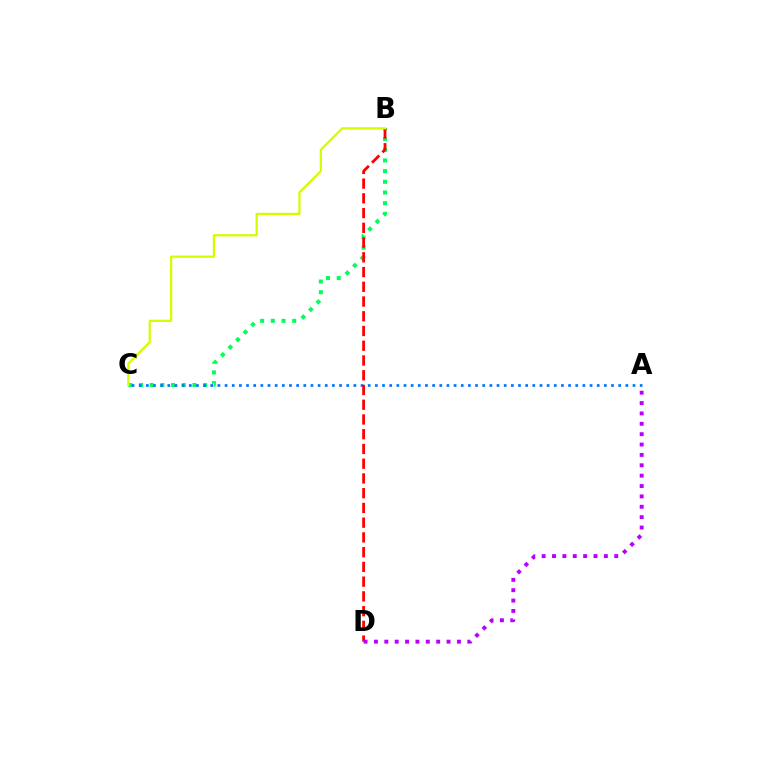{('B', 'C'): [{'color': '#00ff5c', 'line_style': 'dotted', 'thickness': 2.9}, {'color': '#d1ff00', 'line_style': 'solid', 'thickness': 1.62}], ('A', 'C'): [{'color': '#0074ff', 'line_style': 'dotted', 'thickness': 1.94}], ('B', 'D'): [{'color': '#ff0000', 'line_style': 'dashed', 'thickness': 2.0}], ('A', 'D'): [{'color': '#b900ff', 'line_style': 'dotted', 'thickness': 2.82}]}